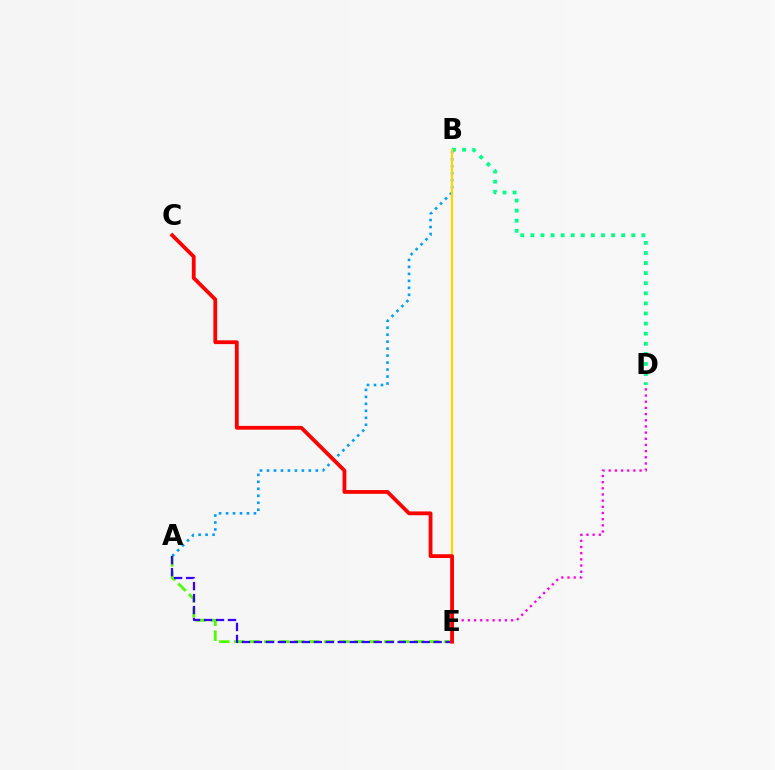{('B', 'D'): [{'color': '#00ff86', 'line_style': 'dotted', 'thickness': 2.74}], ('A', 'B'): [{'color': '#009eff', 'line_style': 'dotted', 'thickness': 1.9}], ('D', 'E'): [{'color': '#ff00ed', 'line_style': 'dotted', 'thickness': 1.68}], ('A', 'E'): [{'color': '#4fff00', 'line_style': 'dashed', 'thickness': 2.04}, {'color': '#3700ff', 'line_style': 'dashed', 'thickness': 1.63}], ('B', 'E'): [{'color': '#ffd500', 'line_style': 'solid', 'thickness': 1.58}], ('C', 'E'): [{'color': '#ff0000', 'line_style': 'solid', 'thickness': 2.73}]}